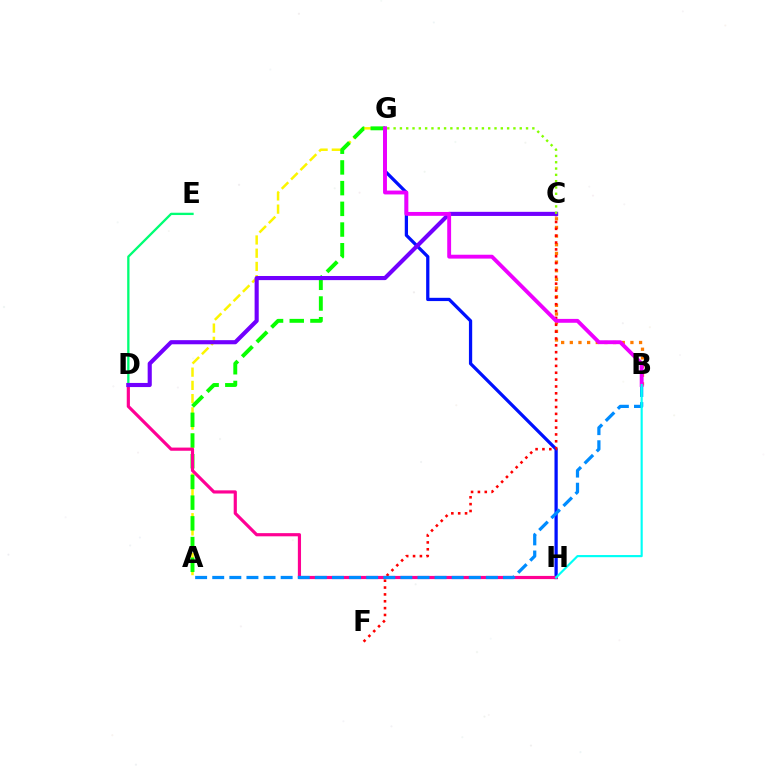{('D', 'E'): [{'color': '#00ff74', 'line_style': 'solid', 'thickness': 1.67}], ('A', 'G'): [{'color': '#fcf500', 'line_style': 'dashed', 'thickness': 1.8}, {'color': '#08ff00', 'line_style': 'dashed', 'thickness': 2.81}], ('G', 'H'): [{'color': '#0010ff', 'line_style': 'solid', 'thickness': 2.35}], ('B', 'C'): [{'color': '#ff7c00', 'line_style': 'dotted', 'thickness': 2.35}], ('D', 'H'): [{'color': '#ff0094', 'line_style': 'solid', 'thickness': 2.28}], ('C', 'F'): [{'color': '#ff0000', 'line_style': 'dotted', 'thickness': 1.86}], ('C', 'D'): [{'color': '#7200ff', 'line_style': 'solid', 'thickness': 2.97}], ('A', 'B'): [{'color': '#008cff', 'line_style': 'dashed', 'thickness': 2.32}], ('C', 'G'): [{'color': '#84ff00', 'line_style': 'dotted', 'thickness': 1.71}], ('B', 'G'): [{'color': '#ee00ff', 'line_style': 'solid', 'thickness': 2.79}], ('B', 'H'): [{'color': '#00fff6', 'line_style': 'solid', 'thickness': 1.55}]}